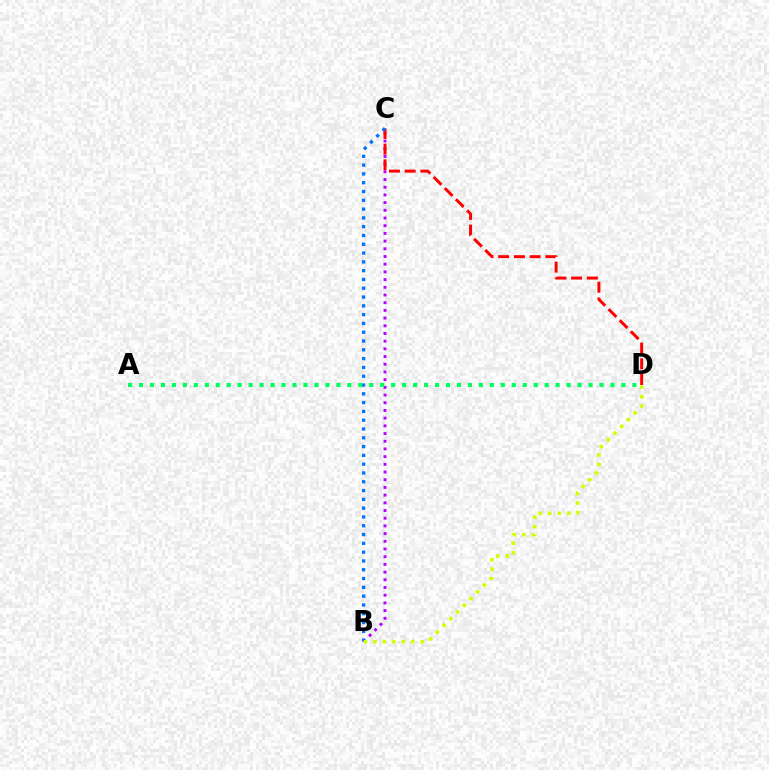{('B', 'C'): [{'color': '#b900ff', 'line_style': 'dotted', 'thickness': 2.09}, {'color': '#0074ff', 'line_style': 'dotted', 'thickness': 2.39}], ('C', 'D'): [{'color': '#ff0000', 'line_style': 'dashed', 'thickness': 2.14}], ('B', 'D'): [{'color': '#d1ff00', 'line_style': 'dotted', 'thickness': 2.58}], ('A', 'D'): [{'color': '#00ff5c', 'line_style': 'dotted', 'thickness': 2.98}]}